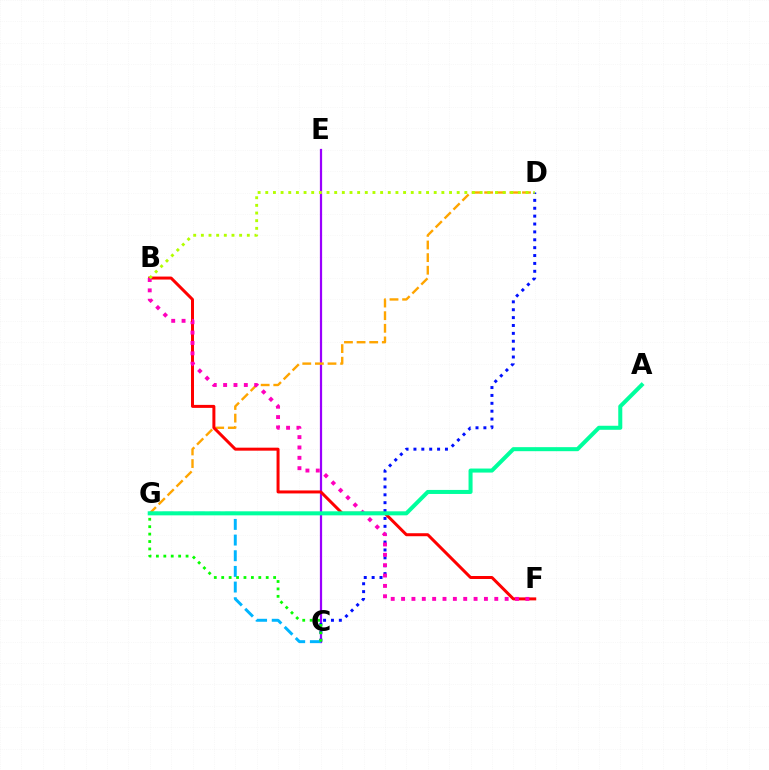{('C', 'E'): [{'color': '#9b00ff', 'line_style': 'solid', 'thickness': 1.6}], ('D', 'G'): [{'color': '#ffa500', 'line_style': 'dashed', 'thickness': 1.71}], ('C', 'D'): [{'color': '#0010ff', 'line_style': 'dotted', 'thickness': 2.14}], ('C', 'G'): [{'color': '#00b5ff', 'line_style': 'dashed', 'thickness': 2.13}, {'color': '#08ff00', 'line_style': 'dotted', 'thickness': 2.02}], ('B', 'F'): [{'color': '#ff0000', 'line_style': 'solid', 'thickness': 2.16}, {'color': '#ff00bd', 'line_style': 'dotted', 'thickness': 2.81}], ('B', 'D'): [{'color': '#b3ff00', 'line_style': 'dotted', 'thickness': 2.08}], ('A', 'G'): [{'color': '#00ff9d', 'line_style': 'solid', 'thickness': 2.9}]}